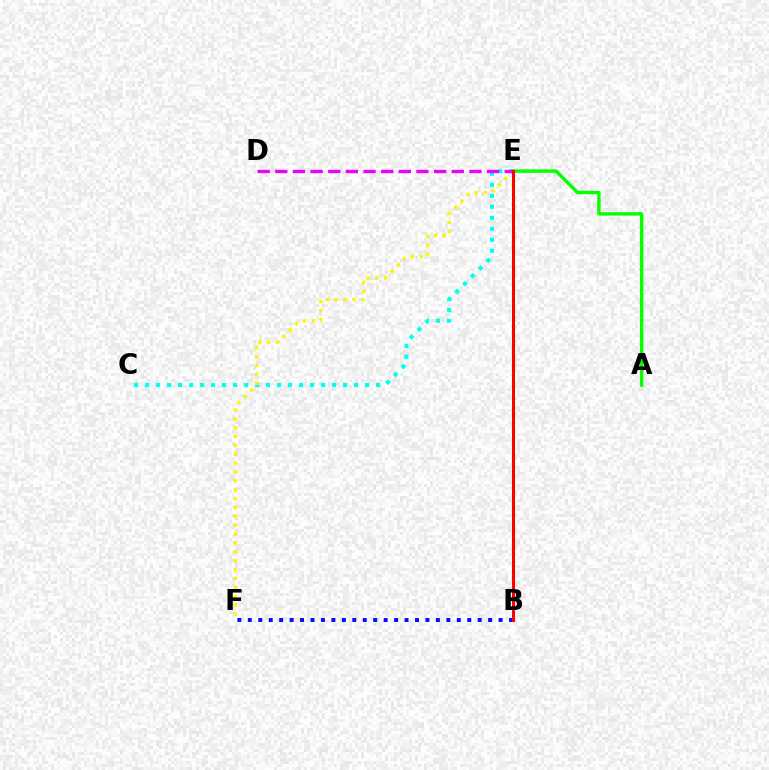{('A', 'E'): [{'color': '#08ff00', 'line_style': 'solid', 'thickness': 2.47}], ('C', 'E'): [{'color': '#00fff6', 'line_style': 'dotted', 'thickness': 2.99}], ('E', 'F'): [{'color': '#fcf500', 'line_style': 'dotted', 'thickness': 2.41}], ('D', 'E'): [{'color': '#ee00ff', 'line_style': 'dashed', 'thickness': 2.4}], ('B', 'F'): [{'color': '#0010ff', 'line_style': 'dotted', 'thickness': 2.84}], ('B', 'E'): [{'color': '#ff0000', 'line_style': 'solid', 'thickness': 2.18}]}